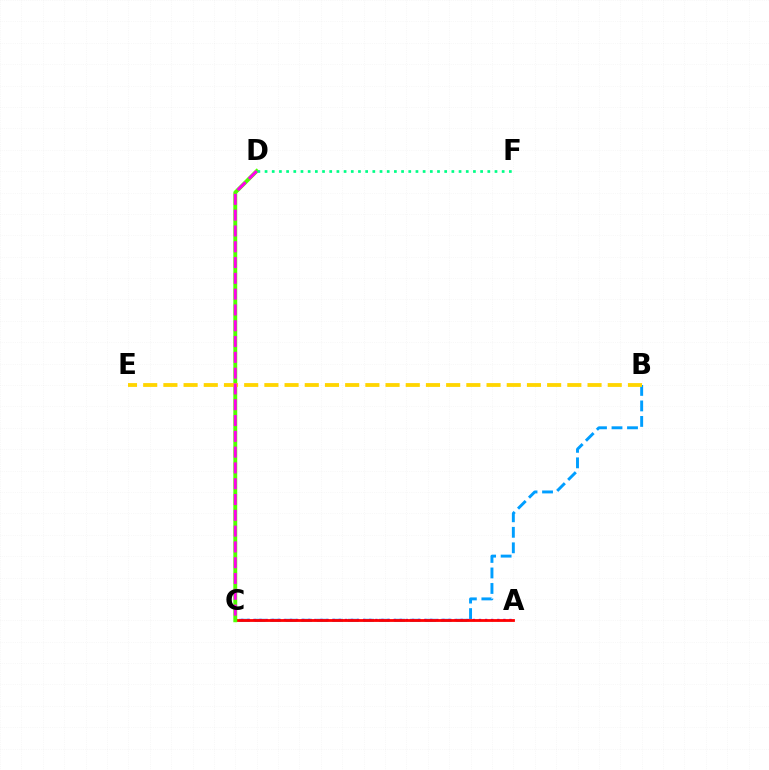{('B', 'C'): [{'color': '#009eff', 'line_style': 'dashed', 'thickness': 2.11}], ('A', 'C'): [{'color': '#3700ff', 'line_style': 'dotted', 'thickness': 1.66}, {'color': '#ff0000', 'line_style': 'solid', 'thickness': 2.01}], ('C', 'D'): [{'color': '#4fff00', 'line_style': 'solid', 'thickness': 2.8}, {'color': '#ff00ed', 'line_style': 'dashed', 'thickness': 2.15}], ('D', 'F'): [{'color': '#00ff86', 'line_style': 'dotted', 'thickness': 1.95}], ('B', 'E'): [{'color': '#ffd500', 'line_style': 'dashed', 'thickness': 2.74}]}